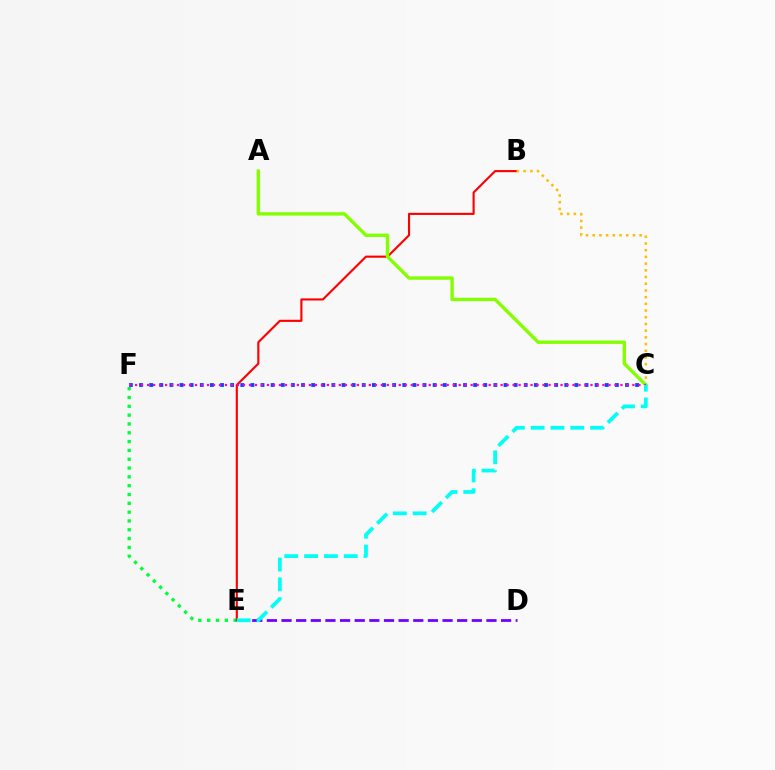{('E', 'F'): [{'color': '#00ff39', 'line_style': 'dotted', 'thickness': 2.4}], ('D', 'E'): [{'color': '#7200ff', 'line_style': 'dashed', 'thickness': 1.99}], ('C', 'F'): [{'color': '#004bff', 'line_style': 'dotted', 'thickness': 2.75}, {'color': '#ff00cf', 'line_style': 'dotted', 'thickness': 1.63}], ('B', 'E'): [{'color': '#ff0000', 'line_style': 'solid', 'thickness': 1.53}], ('B', 'C'): [{'color': '#ffbd00', 'line_style': 'dotted', 'thickness': 1.82}], ('A', 'C'): [{'color': '#84ff00', 'line_style': 'solid', 'thickness': 2.43}], ('C', 'E'): [{'color': '#00fff6', 'line_style': 'dashed', 'thickness': 2.69}]}